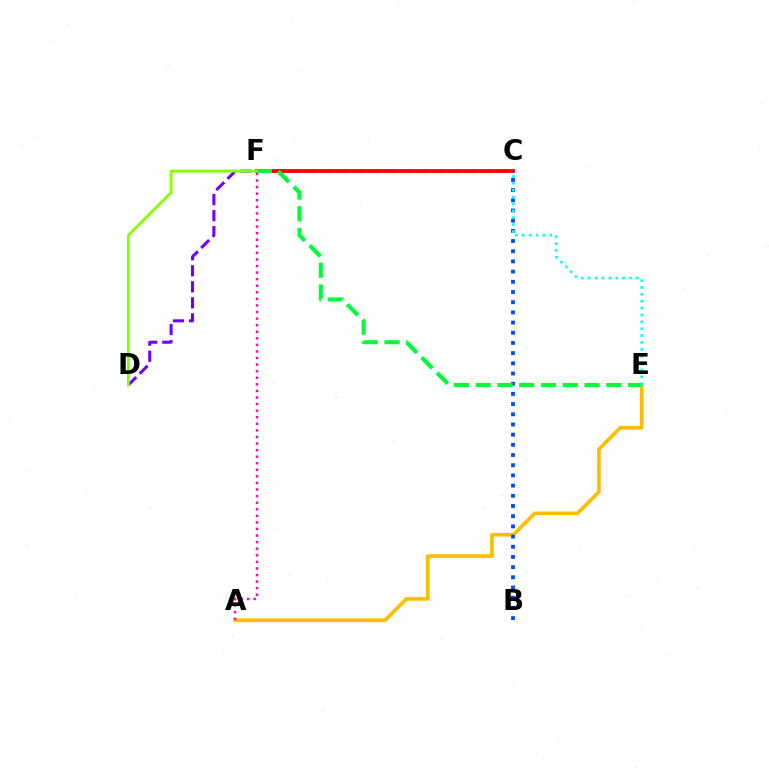{('C', 'D'): [{'color': '#7200ff', 'line_style': 'dashed', 'thickness': 2.18}], ('C', 'F'): [{'color': '#ff0000', 'line_style': 'solid', 'thickness': 2.73}], ('A', 'E'): [{'color': '#ffbd00', 'line_style': 'solid', 'thickness': 2.64}], ('B', 'C'): [{'color': '#004bff', 'line_style': 'dotted', 'thickness': 2.77}], ('E', 'F'): [{'color': '#00ff39', 'line_style': 'dashed', 'thickness': 2.96}], ('D', 'F'): [{'color': '#84ff00', 'line_style': 'solid', 'thickness': 2.04}], ('C', 'E'): [{'color': '#00fff6', 'line_style': 'dotted', 'thickness': 1.87}], ('A', 'F'): [{'color': '#ff00cf', 'line_style': 'dotted', 'thickness': 1.79}]}